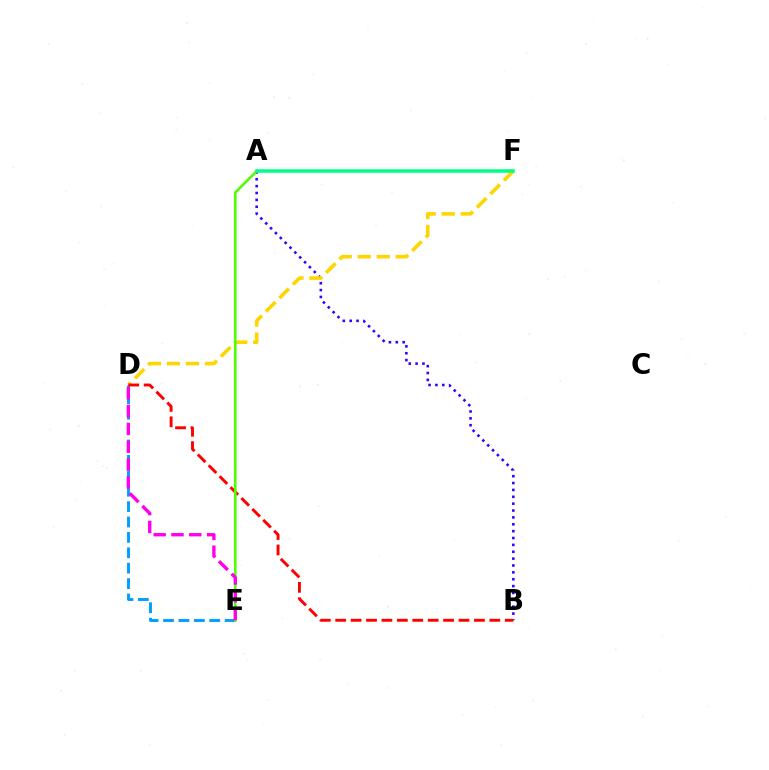{('A', 'B'): [{'color': '#3700ff', 'line_style': 'dotted', 'thickness': 1.87}], ('D', 'F'): [{'color': '#ffd500', 'line_style': 'dashed', 'thickness': 2.59}], ('D', 'E'): [{'color': '#009eff', 'line_style': 'dashed', 'thickness': 2.09}, {'color': '#ff00ed', 'line_style': 'dashed', 'thickness': 2.42}], ('B', 'D'): [{'color': '#ff0000', 'line_style': 'dashed', 'thickness': 2.09}], ('A', 'E'): [{'color': '#4fff00', 'line_style': 'solid', 'thickness': 1.89}], ('A', 'F'): [{'color': '#00ff86', 'line_style': 'solid', 'thickness': 2.54}]}